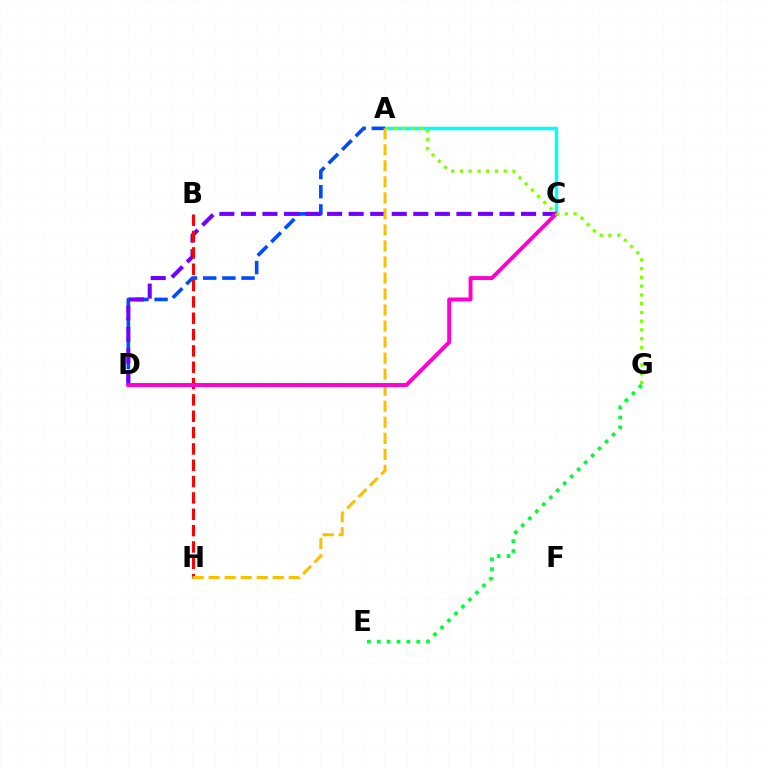{('E', 'G'): [{'color': '#00ff39', 'line_style': 'dotted', 'thickness': 2.68}], ('A', 'C'): [{'color': '#00fff6', 'line_style': 'solid', 'thickness': 2.5}], ('A', 'D'): [{'color': '#004bff', 'line_style': 'dashed', 'thickness': 2.6}], ('C', 'D'): [{'color': '#7200ff', 'line_style': 'dashed', 'thickness': 2.93}, {'color': '#ff00cf', 'line_style': 'solid', 'thickness': 2.84}], ('B', 'H'): [{'color': '#ff0000', 'line_style': 'dashed', 'thickness': 2.22}], ('A', 'H'): [{'color': '#ffbd00', 'line_style': 'dashed', 'thickness': 2.18}], ('A', 'G'): [{'color': '#84ff00', 'line_style': 'dotted', 'thickness': 2.38}]}